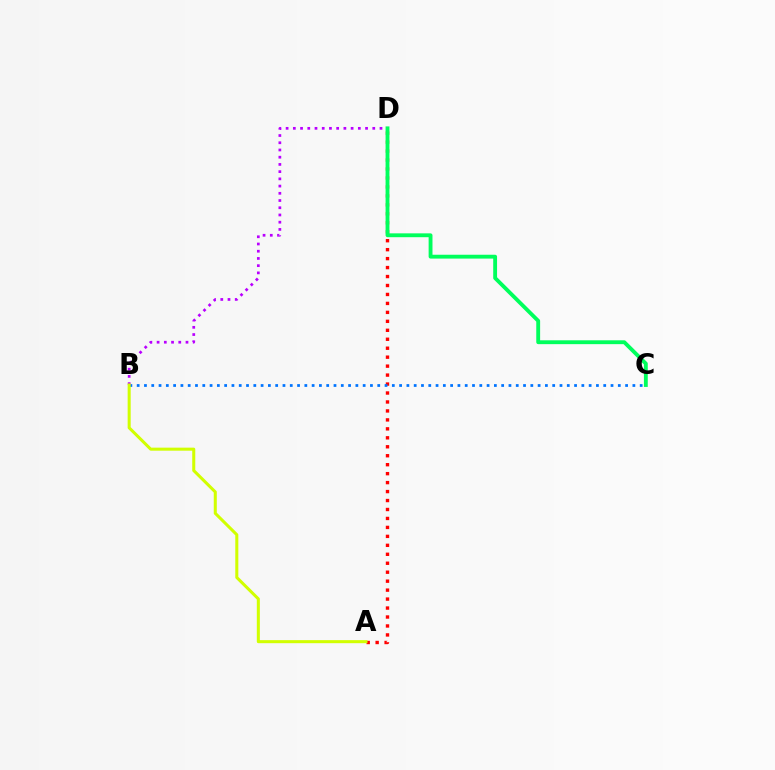{('A', 'D'): [{'color': '#ff0000', 'line_style': 'dotted', 'thickness': 2.43}], ('B', 'C'): [{'color': '#0074ff', 'line_style': 'dotted', 'thickness': 1.98}], ('B', 'D'): [{'color': '#b900ff', 'line_style': 'dotted', 'thickness': 1.96}], ('A', 'B'): [{'color': '#d1ff00', 'line_style': 'solid', 'thickness': 2.19}], ('C', 'D'): [{'color': '#00ff5c', 'line_style': 'solid', 'thickness': 2.77}]}